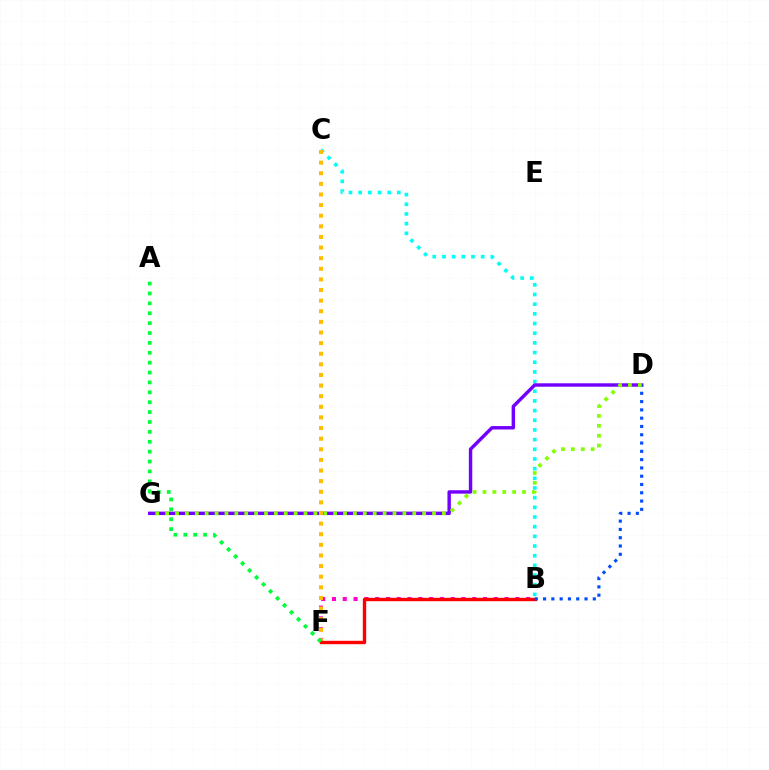{('B', 'F'): [{'color': '#ff00cf', 'line_style': 'dotted', 'thickness': 2.93}, {'color': '#ff0000', 'line_style': 'solid', 'thickness': 2.43}], ('B', 'C'): [{'color': '#00fff6', 'line_style': 'dotted', 'thickness': 2.63}], ('D', 'G'): [{'color': '#7200ff', 'line_style': 'solid', 'thickness': 2.47}, {'color': '#84ff00', 'line_style': 'dotted', 'thickness': 2.69}], ('C', 'F'): [{'color': '#ffbd00', 'line_style': 'dotted', 'thickness': 2.88}], ('A', 'F'): [{'color': '#00ff39', 'line_style': 'dotted', 'thickness': 2.69}], ('B', 'D'): [{'color': '#004bff', 'line_style': 'dotted', 'thickness': 2.25}]}